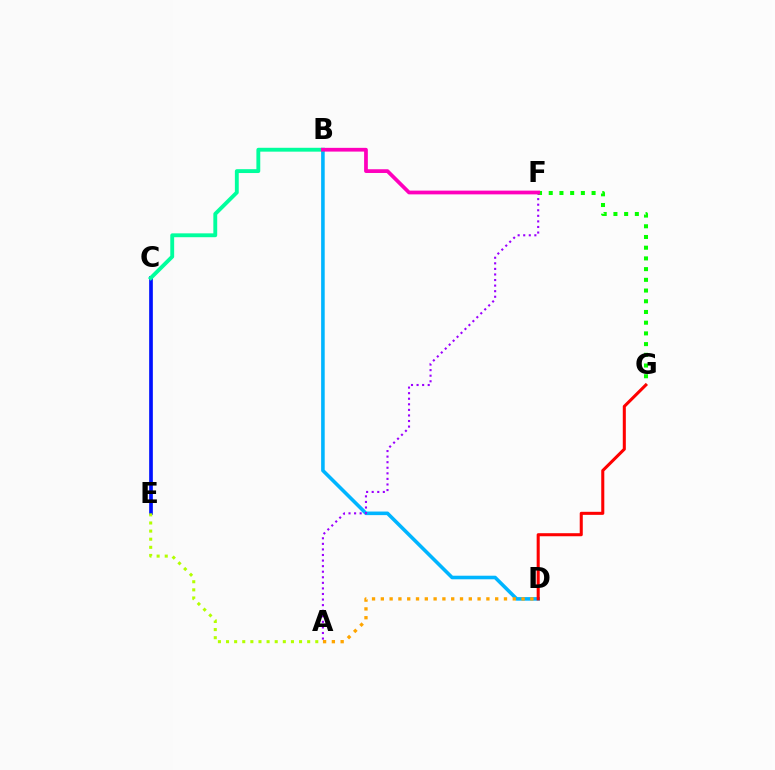{('B', 'D'): [{'color': '#00b5ff', 'line_style': 'solid', 'thickness': 2.58}], ('C', 'E'): [{'color': '#0010ff', 'line_style': 'solid', 'thickness': 2.65}], ('A', 'D'): [{'color': '#ffa500', 'line_style': 'dotted', 'thickness': 2.39}], ('D', 'G'): [{'color': '#ff0000', 'line_style': 'solid', 'thickness': 2.2}], ('F', 'G'): [{'color': '#08ff00', 'line_style': 'dotted', 'thickness': 2.91}], ('A', 'E'): [{'color': '#b3ff00', 'line_style': 'dotted', 'thickness': 2.2}], ('A', 'F'): [{'color': '#9b00ff', 'line_style': 'dotted', 'thickness': 1.51}], ('B', 'C'): [{'color': '#00ff9d', 'line_style': 'solid', 'thickness': 2.78}], ('B', 'F'): [{'color': '#ff00bd', 'line_style': 'solid', 'thickness': 2.69}]}